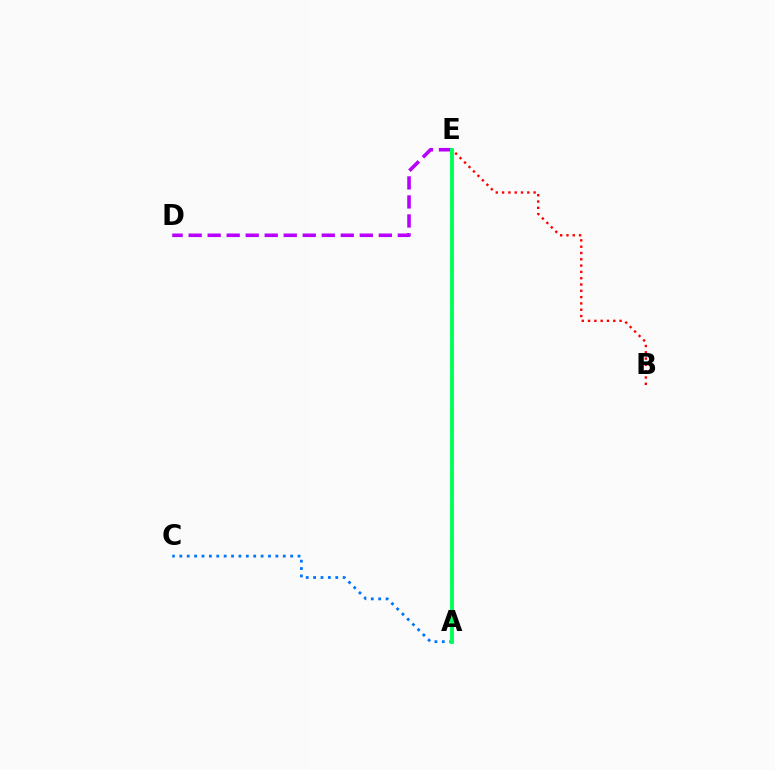{('B', 'E'): [{'color': '#ff0000', 'line_style': 'dotted', 'thickness': 1.71}], ('D', 'E'): [{'color': '#b900ff', 'line_style': 'dashed', 'thickness': 2.58}], ('A', 'C'): [{'color': '#0074ff', 'line_style': 'dotted', 'thickness': 2.01}], ('A', 'E'): [{'color': '#d1ff00', 'line_style': 'dotted', 'thickness': 2.91}, {'color': '#00ff5c', 'line_style': 'solid', 'thickness': 2.79}]}